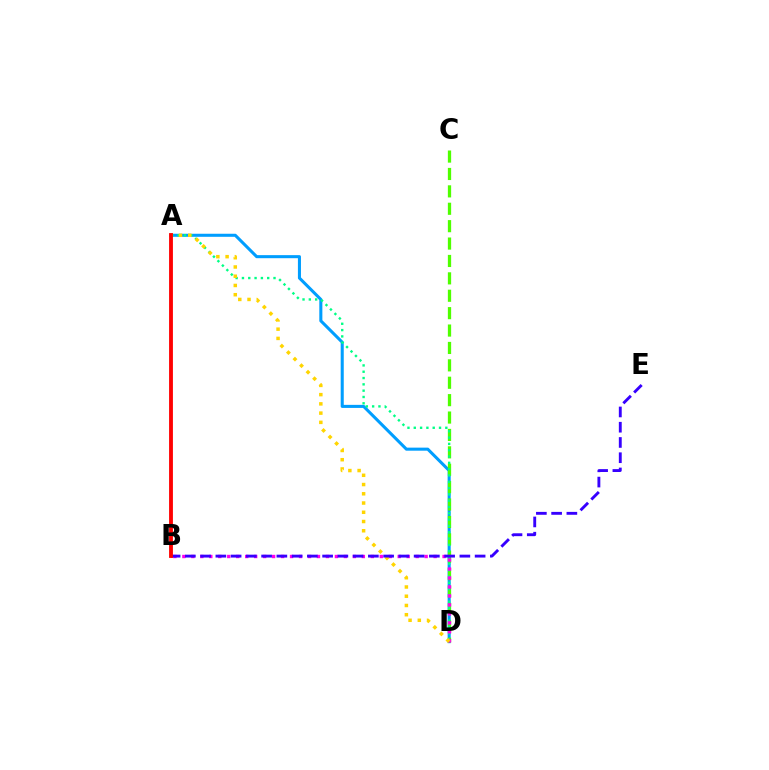{('A', 'D'): [{'color': '#009eff', 'line_style': 'solid', 'thickness': 2.2}, {'color': '#00ff86', 'line_style': 'dotted', 'thickness': 1.72}, {'color': '#ffd500', 'line_style': 'dotted', 'thickness': 2.51}], ('C', 'D'): [{'color': '#4fff00', 'line_style': 'dashed', 'thickness': 2.36}], ('B', 'D'): [{'color': '#ff00ed', 'line_style': 'dotted', 'thickness': 2.44}], ('B', 'E'): [{'color': '#3700ff', 'line_style': 'dashed', 'thickness': 2.07}], ('A', 'B'): [{'color': '#ff0000', 'line_style': 'solid', 'thickness': 2.76}]}